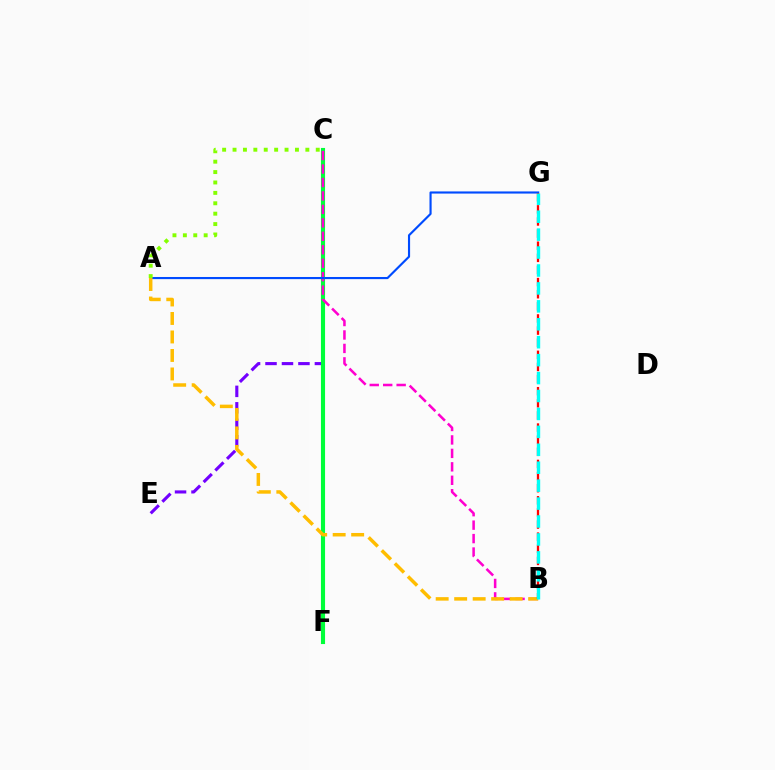{('C', 'E'): [{'color': '#7200ff', 'line_style': 'dashed', 'thickness': 2.24}], ('C', 'F'): [{'color': '#00ff39', 'line_style': 'solid', 'thickness': 2.96}], ('B', 'C'): [{'color': '#ff00cf', 'line_style': 'dashed', 'thickness': 1.83}], ('A', 'G'): [{'color': '#004bff', 'line_style': 'solid', 'thickness': 1.54}], ('A', 'C'): [{'color': '#84ff00', 'line_style': 'dotted', 'thickness': 2.83}], ('A', 'B'): [{'color': '#ffbd00', 'line_style': 'dashed', 'thickness': 2.51}], ('B', 'G'): [{'color': '#ff0000', 'line_style': 'dashed', 'thickness': 1.65}, {'color': '#00fff6', 'line_style': 'dashed', 'thickness': 2.44}]}